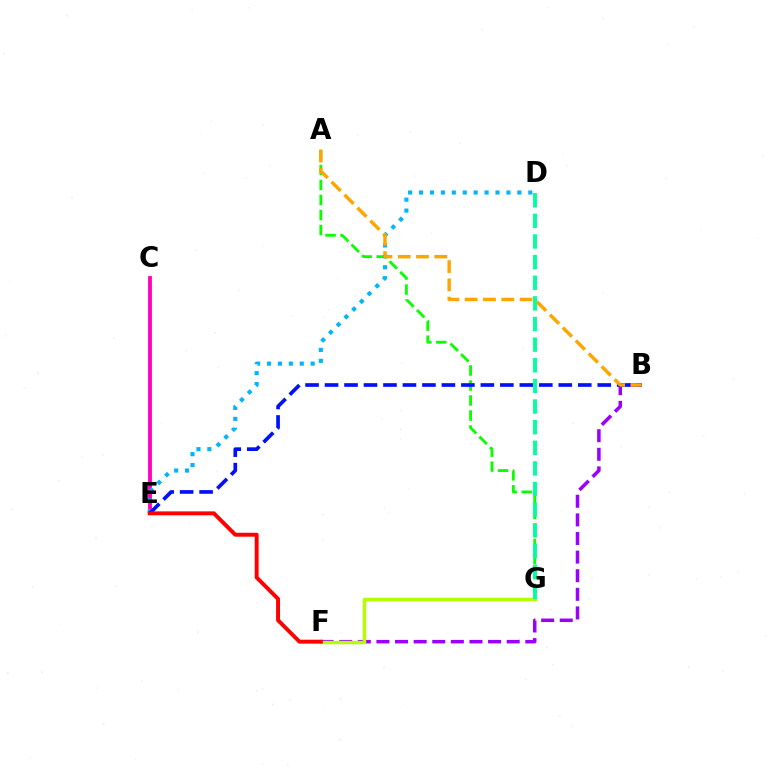{('C', 'E'): [{'color': '#ff00bd', 'line_style': 'solid', 'thickness': 2.76}], ('B', 'F'): [{'color': '#9b00ff', 'line_style': 'dashed', 'thickness': 2.53}], ('A', 'G'): [{'color': '#08ff00', 'line_style': 'dashed', 'thickness': 2.04}], ('D', 'E'): [{'color': '#00b5ff', 'line_style': 'dotted', 'thickness': 2.97}], ('B', 'E'): [{'color': '#0010ff', 'line_style': 'dashed', 'thickness': 2.65}], ('A', 'B'): [{'color': '#ffa500', 'line_style': 'dashed', 'thickness': 2.48}], ('F', 'G'): [{'color': '#b3ff00', 'line_style': 'solid', 'thickness': 2.5}], ('D', 'G'): [{'color': '#00ff9d', 'line_style': 'dashed', 'thickness': 2.8}], ('E', 'F'): [{'color': '#ff0000', 'line_style': 'solid', 'thickness': 2.82}]}